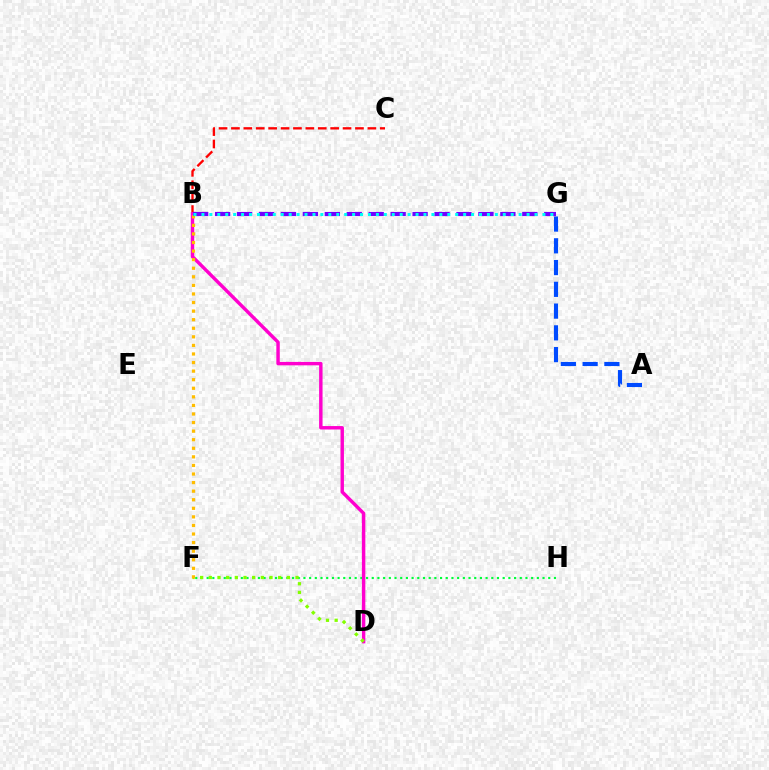{('F', 'H'): [{'color': '#00ff39', 'line_style': 'dotted', 'thickness': 1.55}], ('B', 'C'): [{'color': '#ff0000', 'line_style': 'dashed', 'thickness': 1.68}], ('B', 'D'): [{'color': '#ff00cf', 'line_style': 'solid', 'thickness': 2.47}], ('A', 'G'): [{'color': '#004bff', 'line_style': 'dashed', 'thickness': 2.96}], ('D', 'F'): [{'color': '#84ff00', 'line_style': 'dotted', 'thickness': 2.36}], ('B', 'F'): [{'color': '#ffbd00', 'line_style': 'dotted', 'thickness': 2.33}], ('B', 'G'): [{'color': '#7200ff', 'line_style': 'dashed', 'thickness': 2.98}, {'color': '#00fff6', 'line_style': 'dotted', 'thickness': 2.15}]}